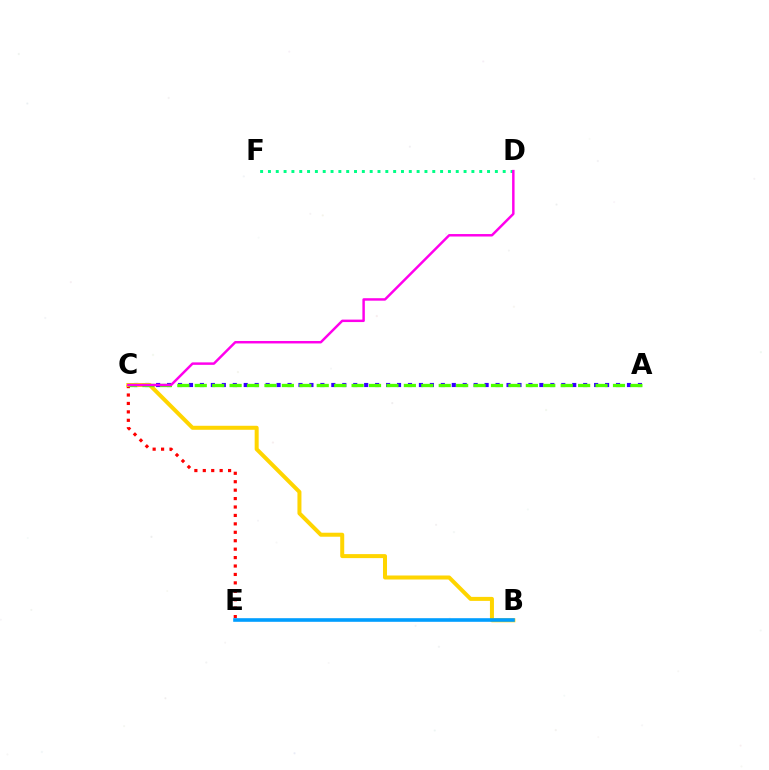{('D', 'F'): [{'color': '#00ff86', 'line_style': 'dotted', 'thickness': 2.13}], ('C', 'E'): [{'color': '#ff0000', 'line_style': 'dotted', 'thickness': 2.29}], ('A', 'C'): [{'color': '#3700ff', 'line_style': 'dotted', 'thickness': 2.98}, {'color': '#4fff00', 'line_style': 'dashed', 'thickness': 2.37}], ('B', 'C'): [{'color': '#ffd500', 'line_style': 'solid', 'thickness': 2.88}], ('B', 'E'): [{'color': '#009eff', 'line_style': 'solid', 'thickness': 2.6}], ('C', 'D'): [{'color': '#ff00ed', 'line_style': 'solid', 'thickness': 1.77}]}